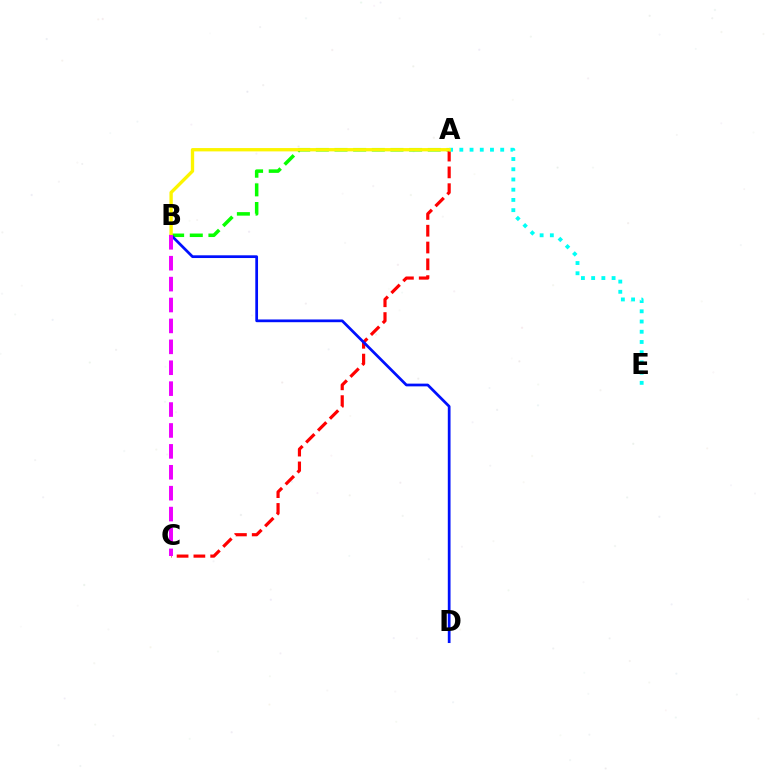{('A', 'B'): [{'color': '#08ff00', 'line_style': 'dashed', 'thickness': 2.53}, {'color': '#fcf500', 'line_style': 'solid', 'thickness': 2.4}], ('A', 'C'): [{'color': '#ff0000', 'line_style': 'dashed', 'thickness': 2.28}], ('A', 'E'): [{'color': '#00fff6', 'line_style': 'dotted', 'thickness': 2.78}], ('B', 'D'): [{'color': '#0010ff', 'line_style': 'solid', 'thickness': 1.97}], ('B', 'C'): [{'color': '#ee00ff', 'line_style': 'dashed', 'thickness': 2.84}]}